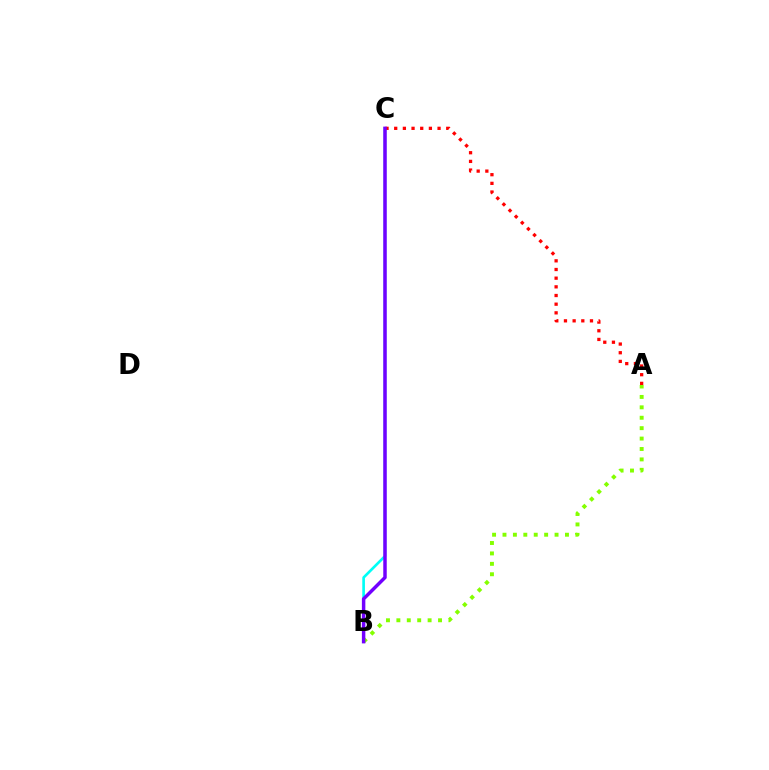{('B', 'C'): [{'color': '#00fff6', 'line_style': 'solid', 'thickness': 1.91}, {'color': '#7200ff', 'line_style': 'solid', 'thickness': 2.49}], ('A', 'B'): [{'color': '#84ff00', 'line_style': 'dotted', 'thickness': 2.83}], ('A', 'C'): [{'color': '#ff0000', 'line_style': 'dotted', 'thickness': 2.36}]}